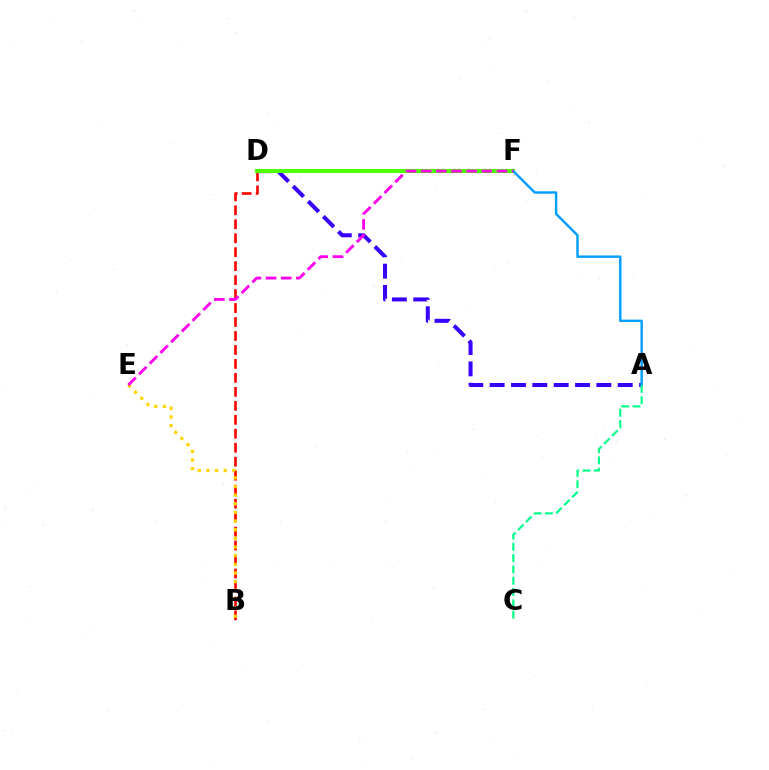{('B', 'D'): [{'color': '#ff0000', 'line_style': 'dashed', 'thickness': 1.9}], ('A', 'D'): [{'color': '#3700ff', 'line_style': 'dashed', 'thickness': 2.9}], ('D', 'F'): [{'color': '#4fff00', 'line_style': 'solid', 'thickness': 2.93}], ('A', 'F'): [{'color': '#009eff', 'line_style': 'solid', 'thickness': 1.74}], ('B', 'E'): [{'color': '#ffd500', 'line_style': 'dotted', 'thickness': 2.35}], ('A', 'C'): [{'color': '#00ff86', 'line_style': 'dashed', 'thickness': 1.54}], ('E', 'F'): [{'color': '#ff00ed', 'line_style': 'dashed', 'thickness': 2.06}]}